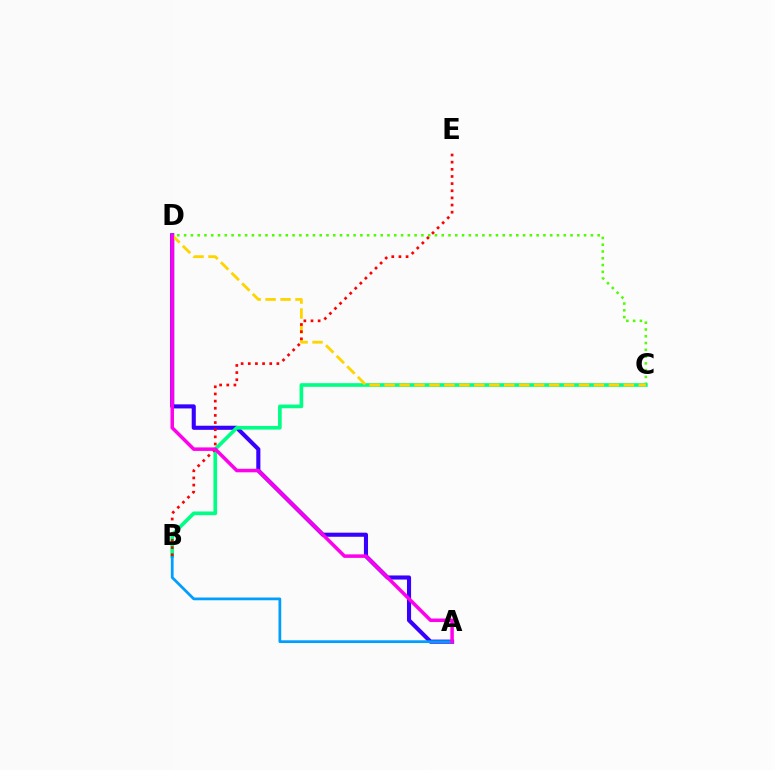{('C', 'D'): [{'color': '#4fff00', 'line_style': 'dotted', 'thickness': 1.84}, {'color': '#ffd500', 'line_style': 'dashed', 'thickness': 2.03}], ('A', 'D'): [{'color': '#3700ff', 'line_style': 'solid', 'thickness': 2.94}, {'color': '#ff00ed', 'line_style': 'solid', 'thickness': 2.53}], ('B', 'C'): [{'color': '#00ff86', 'line_style': 'solid', 'thickness': 2.64}], ('A', 'B'): [{'color': '#009eff', 'line_style': 'solid', 'thickness': 1.98}], ('B', 'E'): [{'color': '#ff0000', 'line_style': 'dotted', 'thickness': 1.94}]}